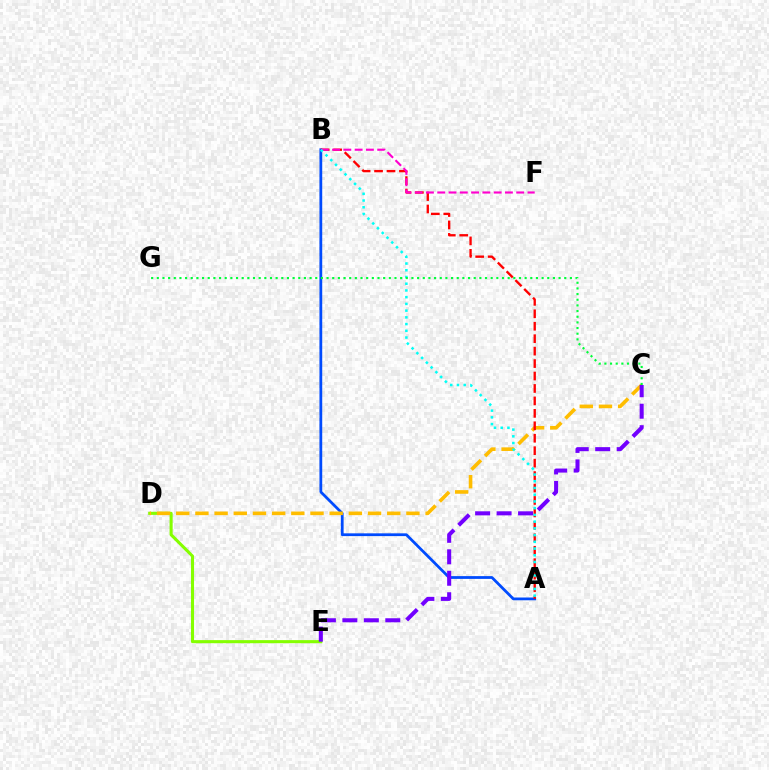{('D', 'E'): [{'color': '#84ff00', 'line_style': 'solid', 'thickness': 2.21}], ('A', 'B'): [{'color': '#004bff', 'line_style': 'solid', 'thickness': 2.0}, {'color': '#ff0000', 'line_style': 'dashed', 'thickness': 1.69}, {'color': '#00fff6', 'line_style': 'dotted', 'thickness': 1.83}], ('C', 'D'): [{'color': '#ffbd00', 'line_style': 'dashed', 'thickness': 2.61}], ('C', 'E'): [{'color': '#7200ff', 'line_style': 'dashed', 'thickness': 2.92}], ('B', 'F'): [{'color': '#ff00cf', 'line_style': 'dashed', 'thickness': 1.53}], ('C', 'G'): [{'color': '#00ff39', 'line_style': 'dotted', 'thickness': 1.54}]}